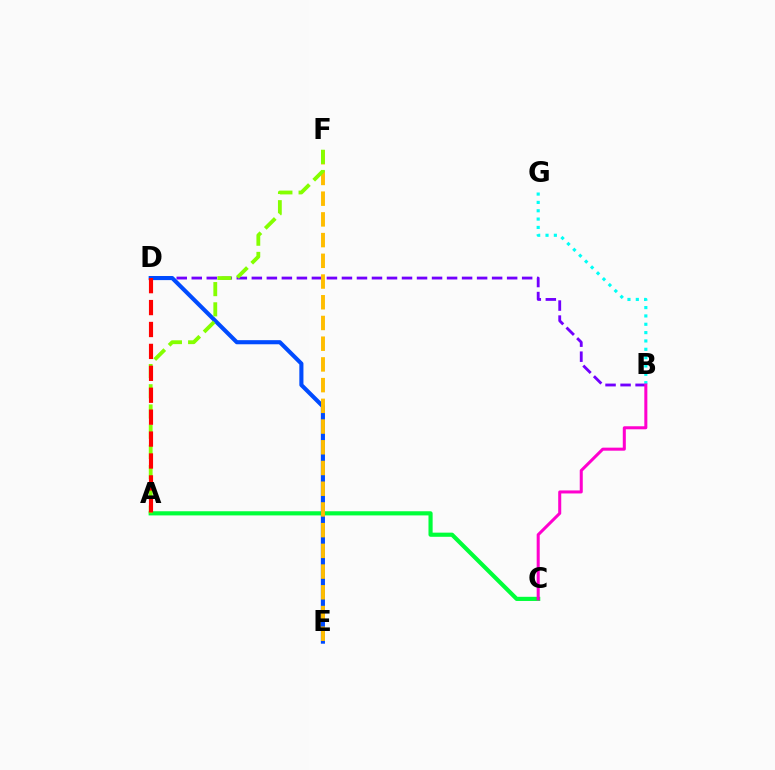{('B', 'D'): [{'color': '#7200ff', 'line_style': 'dashed', 'thickness': 2.04}], ('B', 'G'): [{'color': '#00fff6', 'line_style': 'dotted', 'thickness': 2.27}], ('A', 'C'): [{'color': '#00ff39', 'line_style': 'solid', 'thickness': 2.99}], ('D', 'E'): [{'color': '#004bff', 'line_style': 'solid', 'thickness': 2.95}], ('B', 'C'): [{'color': '#ff00cf', 'line_style': 'solid', 'thickness': 2.18}], ('E', 'F'): [{'color': '#ffbd00', 'line_style': 'dashed', 'thickness': 2.81}], ('A', 'F'): [{'color': '#84ff00', 'line_style': 'dashed', 'thickness': 2.75}], ('A', 'D'): [{'color': '#ff0000', 'line_style': 'dashed', 'thickness': 2.98}]}